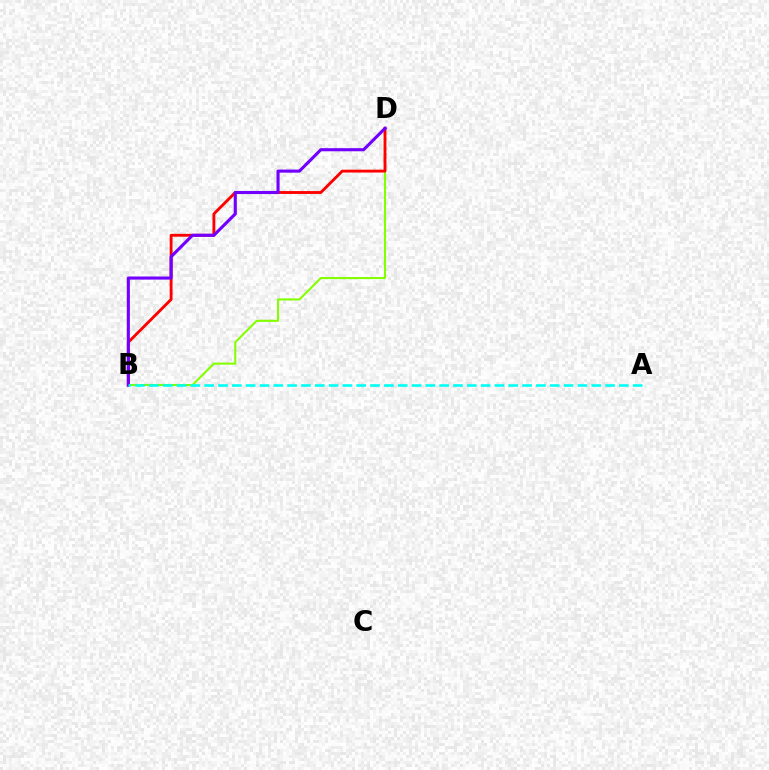{('B', 'D'): [{'color': '#84ff00', 'line_style': 'solid', 'thickness': 1.5}, {'color': '#ff0000', 'line_style': 'solid', 'thickness': 2.06}, {'color': '#7200ff', 'line_style': 'solid', 'thickness': 2.23}], ('A', 'B'): [{'color': '#00fff6', 'line_style': 'dashed', 'thickness': 1.88}]}